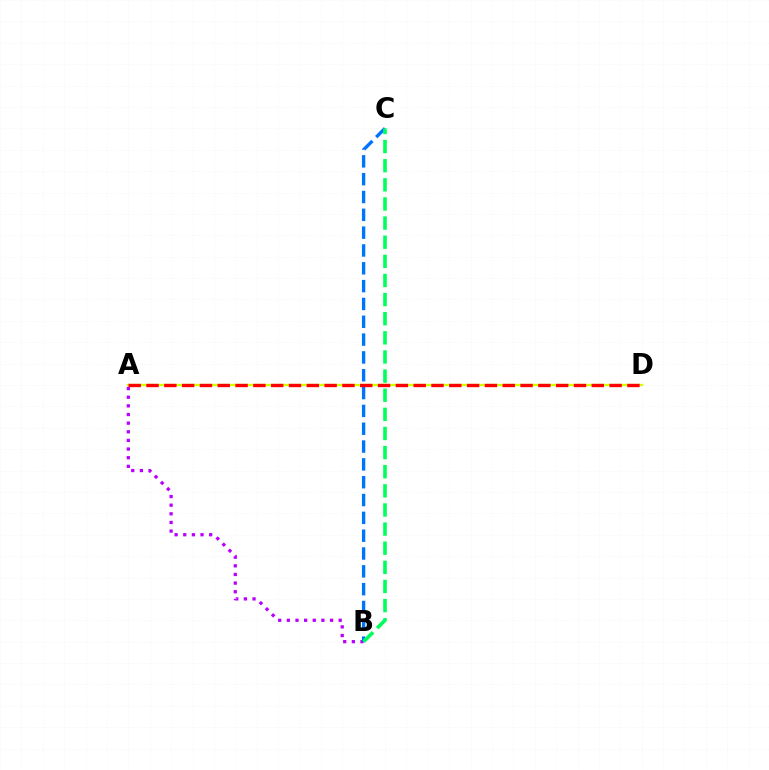{('A', 'B'): [{'color': '#b900ff', 'line_style': 'dotted', 'thickness': 2.35}], ('A', 'D'): [{'color': '#d1ff00', 'line_style': 'solid', 'thickness': 1.67}, {'color': '#ff0000', 'line_style': 'dashed', 'thickness': 2.42}], ('B', 'C'): [{'color': '#0074ff', 'line_style': 'dashed', 'thickness': 2.42}, {'color': '#00ff5c', 'line_style': 'dashed', 'thickness': 2.6}]}